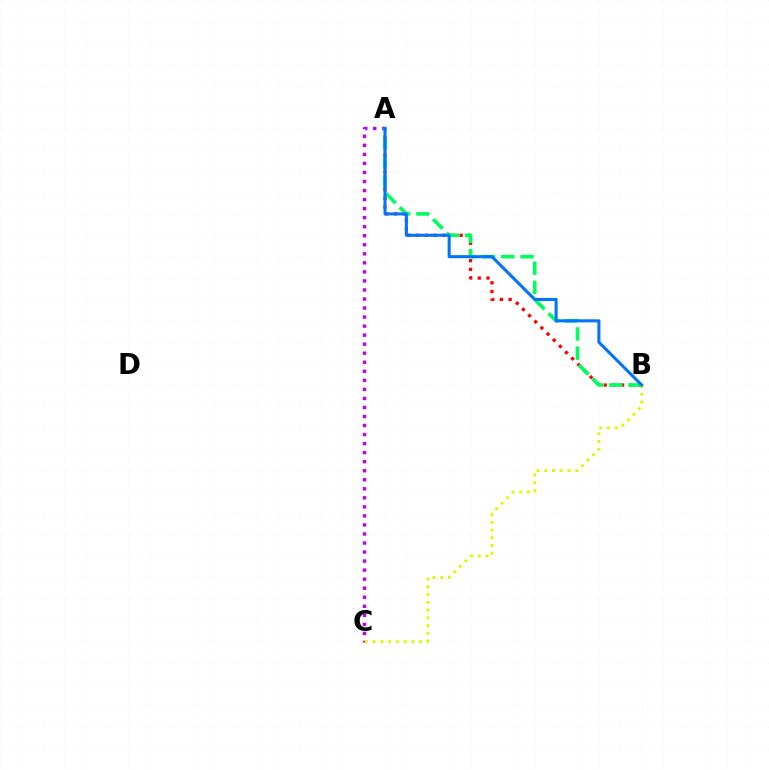{('A', 'C'): [{'color': '#b900ff', 'line_style': 'dotted', 'thickness': 2.46}], ('A', 'B'): [{'color': '#ff0000', 'line_style': 'dotted', 'thickness': 2.36}, {'color': '#00ff5c', 'line_style': 'dashed', 'thickness': 2.61}, {'color': '#0074ff', 'line_style': 'solid', 'thickness': 2.2}], ('B', 'C'): [{'color': '#d1ff00', 'line_style': 'dotted', 'thickness': 2.11}]}